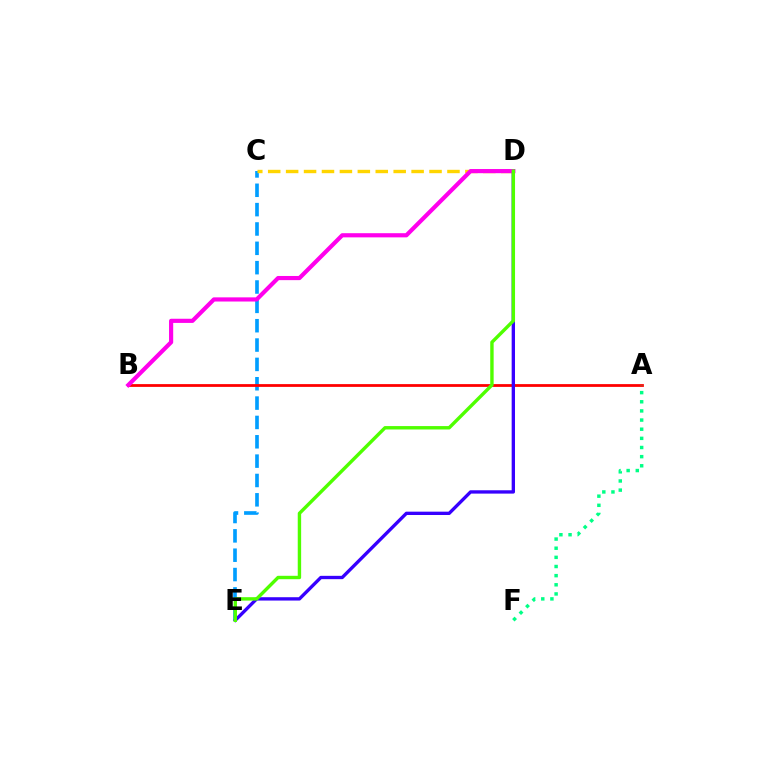{('C', 'E'): [{'color': '#009eff', 'line_style': 'dashed', 'thickness': 2.63}], ('A', 'B'): [{'color': '#ff0000', 'line_style': 'solid', 'thickness': 2.0}], ('C', 'D'): [{'color': '#ffd500', 'line_style': 'dashed', 'thickness': 2.44}], ('A', 'F'): [{'color': '#00ff86', 'line_style': 'dotted', 'thickness': 2.48}], ('D', 'E'): [{'color': '#3700ff', 'line_style': 'solid', 'thickness': 2.4}, {'color': '#4fff00', 'line_style': 'solid', 'thickness': 2.45}], ('B', 'D'): [{'color': '#ff00ed', 'line_style': 'solid', 'thickness': 2.99}]}